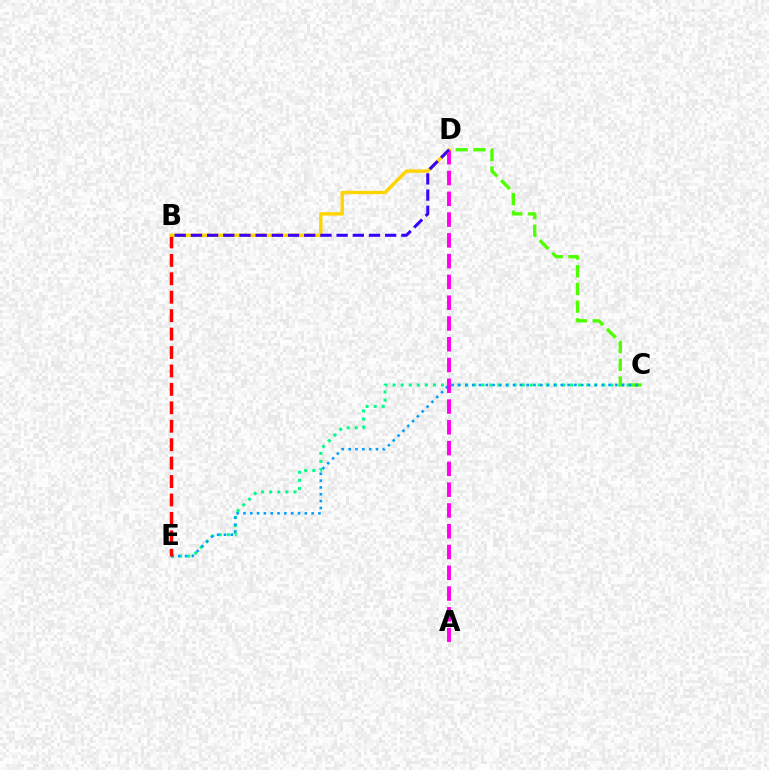{('C', 'E'): [{'color': '#00ff86', 'line_style': 'dotted', 'thickness': 2.19}, {'color': '#009eff', 'line_style': 'dotted', 'thickness': 1.85}], ('C', 'D'): [{'color': '#4fff00', 'line_style': 'dashed', 'thickness': 2.4}], ('A', 'D'): [{'color': '#ff00ed', 'line_style': 'dashed', 'thickness': 2.82}], ('B', 'E'): [{'color': '#ff0000', 'line_style': 'dashed', 'thickness': 2.5}], ('B', 'D'): [{'color': '#ffd500', 'line_style': 'solid', 'thickness': 2.43}, {'color': '#3700ff', 'line_style': 'dashed', 'thickness': 2.2}]}